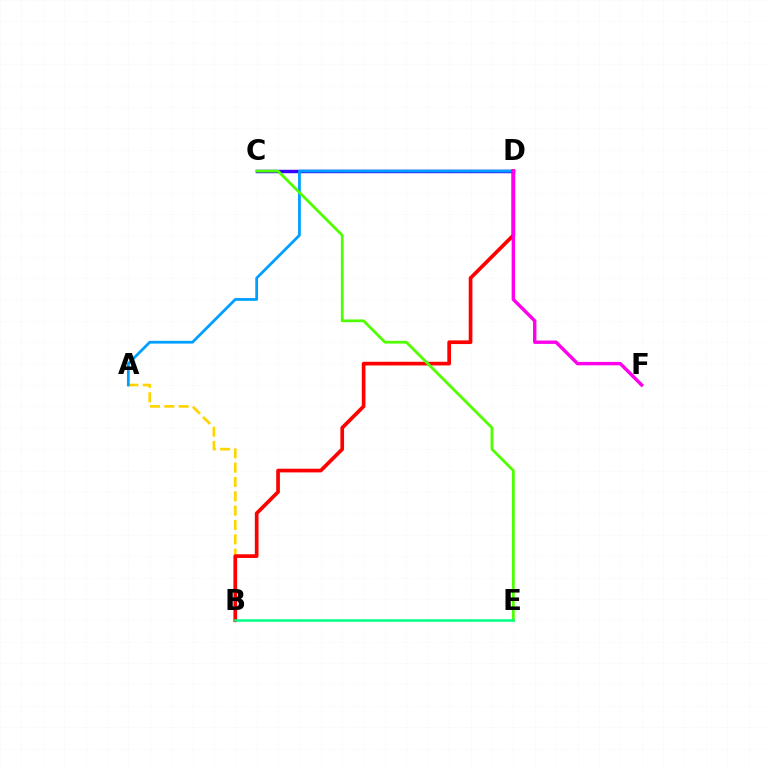{('C', 'D'): [{'color': '#3700ff', 'line_style': 'solid', 'thickness': 2.48}], ('A', 'B'): [{'color': '#ffd500', 'line_style': 'dashed', 'thickness': 1.95}], ('A', 'D'): [{'color': '#009eff', 'line_style': 'solid', 'thickness': 2.0}], ('B', 'D'): [{'color': '#ff0000', 'line_style': 'solid', 'thickness': 2.65}], ('C', 'E'): [{'color': '#4fff00', 'line_style': 'solid', 'thickness': 2.0}], ('D', 'F'): [{'color': '#ff00ed', 'line_style': 'solid', 'thickness': 2.45}], ('B', 'E'): [{'color': '#00ff86', 'line_style': 'solid', 'thickness': 1.8}]}